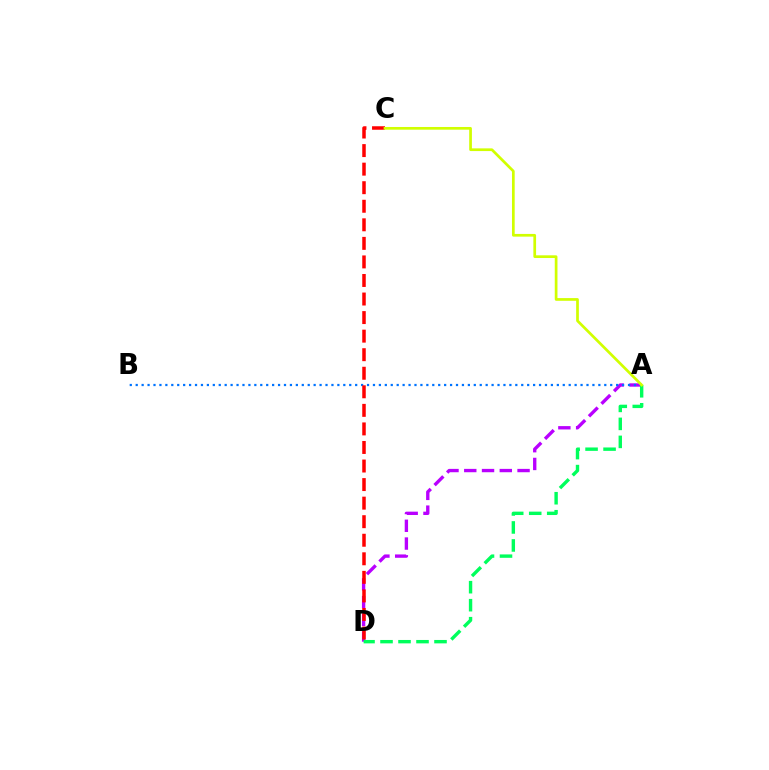{('A', 'D'): [{'color': '#b900ff', 'line_style': 'dashed', 'thickness': 2.41}, {'color': '#00ff5c', 'line_style': 'dashed', 'thickness': 2.45}], ('A', 'B'): [{'color': '#0074ff', 'line_style': 'dotted', 'thickness': 1.61}], ('C', 'D'): [{'color': '#ff0000', 'line_style': 'dashed', 'thickness': 2.52}], ('A', 'C'): [{'color': '#d1ff00', 'line_style': 'solid', 'thickness': 1.95}]}